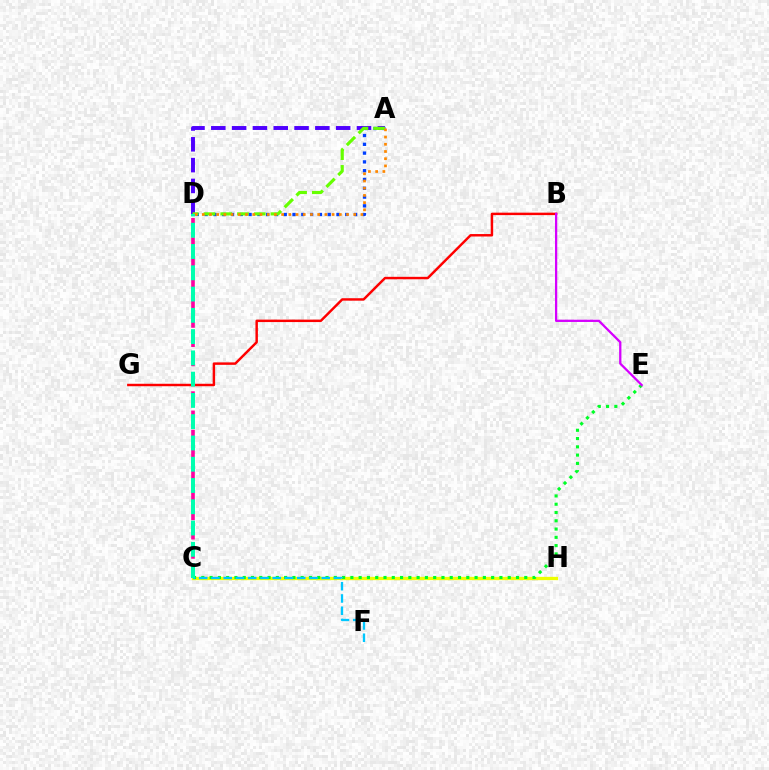{('A', 'D'): [{'color': '#003fff', 'line_style': 'dotted', 'thickness': 2.39}, {'color': '#4f00ff', 'line_style': 'dashed', 'thickness': 2.83}, {'color': '#66ff00', 'line_style': 'dashed', 'thickness': 2.27}, {'color': '#ff8800', 'line_style': 'dotted', 'thickness': 1.96}], ('C', 'H'): [{'color': '#eeff00', 'line_style': 'solid', 'thickness': 2.38}], ('C', 'D'): [{'color': '#ff00a0', 'line_style': 'dashed', 'thickness': 2.62}, {'color': '#00ffaf', 'line_style': 'dashed', 'thickness': 2.89}], ('B', 'G'): [{'color': '#ff0000', 'line_style': 'solid', 'thickness': 1.77}], ('C', 'E'): [{'color': '#00ff27', 'line_style': 'dotted', 'thickness': 2.25}], ('B', 'E'): [{'color': '#d600ff', 'line_style': 'solid', 'thickness': 1.64}], ('C', 'F'): [{'color': '#00c7ff', 'line_style': 'dashed', 'thickness': 1.66}]}